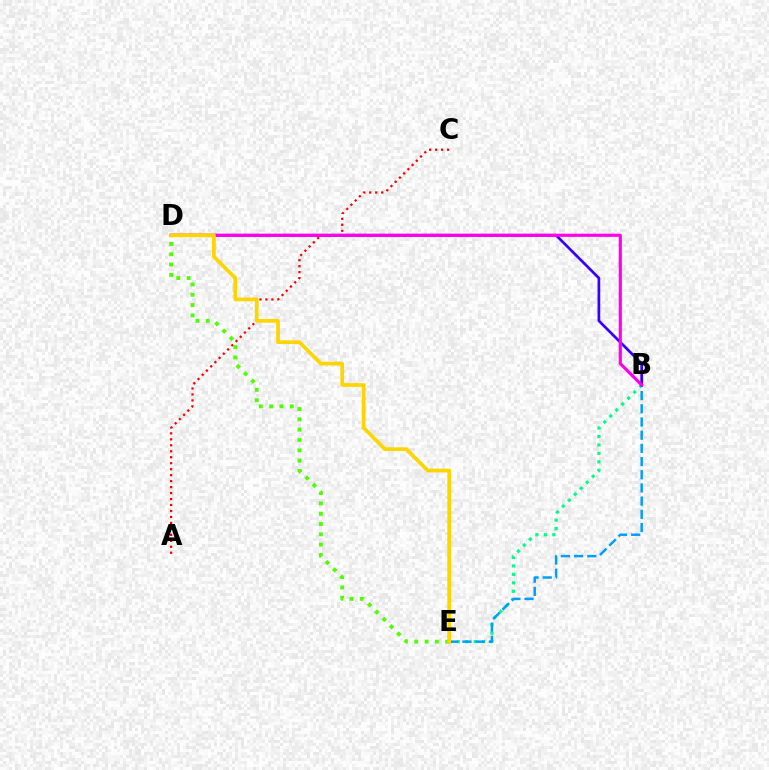{('B', 'E'): [{'color': '#00ff86', 'line_style': 'dotted', 'thickness': 2.3}, {'color': '#009eff', 'line_style': 'dashed', 'thickness': 1.79}], ('A', 'C'): [{'color': '#ff0000', 'line_style': 'dotted', 'thickness': 1.62}], ('B', 'D'): [{'color': '#3700ff', 'line_style': 'solid', 'thickness': 1.94}, {'color': '#ff00ed', 'line_style': 'solid', 'thickness': 2.27}], ('D', 'E'): [{'color': '#4fff00', 'line_style': 'dotted', 'thickness': 2.8}, {'color': '#ffd500', 'line_style': 'solid', 'thickness': 2.68}]}